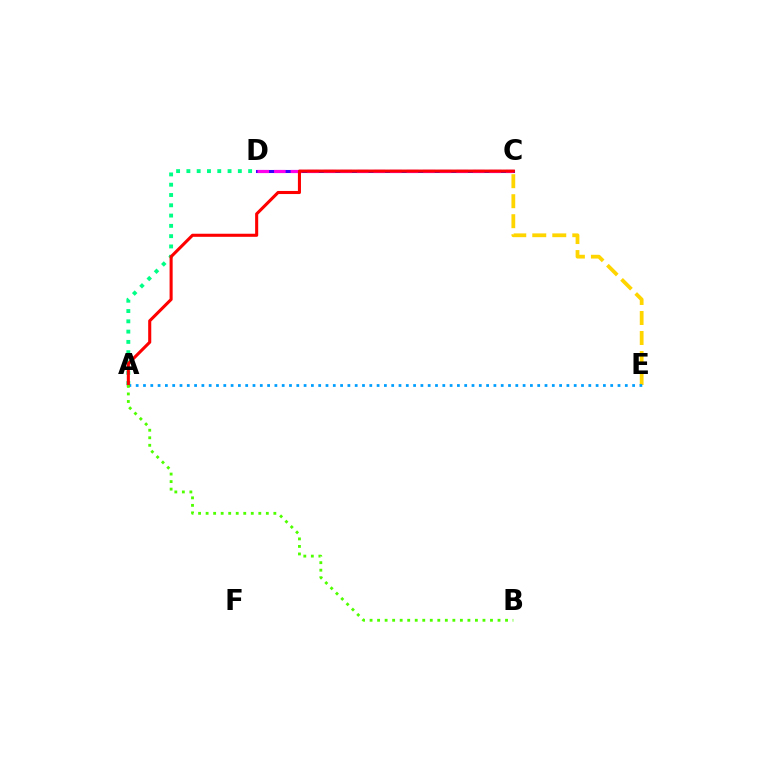{('C', 'D'): [{'color': '#3700ff', 'line_style': 'solid', 'thickness': 2.2}, {'color': '#ff00ed', 'line_style': 'dashed', 'thickness': 2.25}], ('C', 'E'): [{'color': '#ffd500', 'line_style': 'dashed', 'thickness': 2.72}], ('A', 'D'): [{'color': '#00ff86', 'line_style': 'dotted', 'thickness': 2.8}], ('A', 'E'): [{'color': '#009eff', 'line_style': 'dotted', 'thickness': 1.98}], ('A', 'C'): [{'color': '#ff0000', 'line_style': 'solid', 'thickness': 2.21}], ('A', 'B'): [{'color': '#4fff00', 'line_style': 'dotted', 'thickness': 2.04}]}